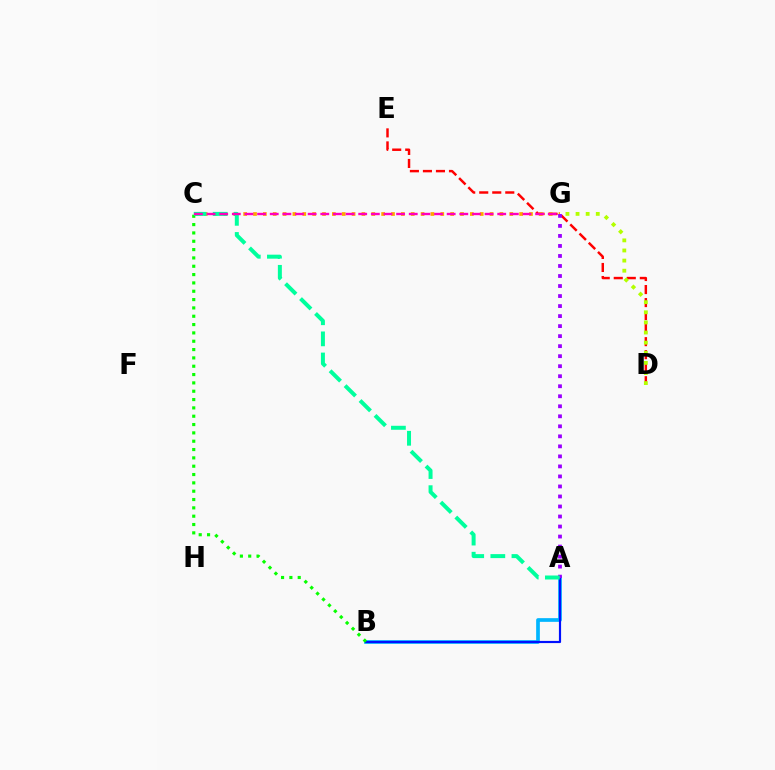{('D', 'E'): [{'color': '#ff0000', 'line_style': 'dashed', 'thickness': 1.77}], ('C', 'G'): [{'color': '#ffa500', 'line_style': 'dotted', 'thickness': 2.68}, {'color': '#ff00bd', 'line_style': 'dashed', 'thickness': 1.72}], ('A', 'B'): [{'color': '#00b5ff', 'line_style': 'solid', 'thickness': 2.66}, {'color': '#0010ff', 'line_style': 'solid', 'thickness': 1.56}], ('D', 'G'): [{'color': '#b3ff00', 'line_style': 'dotted', 'thickness': 2.75}], ('A', 'G'): [{'color': '#9b00ff', 'line_style': 'dotted', 'thickness': 2.72}], ('B', 'C'): [{'color': '#08ff00', 'line_style': 'dotted', 'thickness': 2.26}], ('A', 'C'): [{'color': '#00ff9d', 'line_style': 'dashed', 'thickness': 2.87}]}